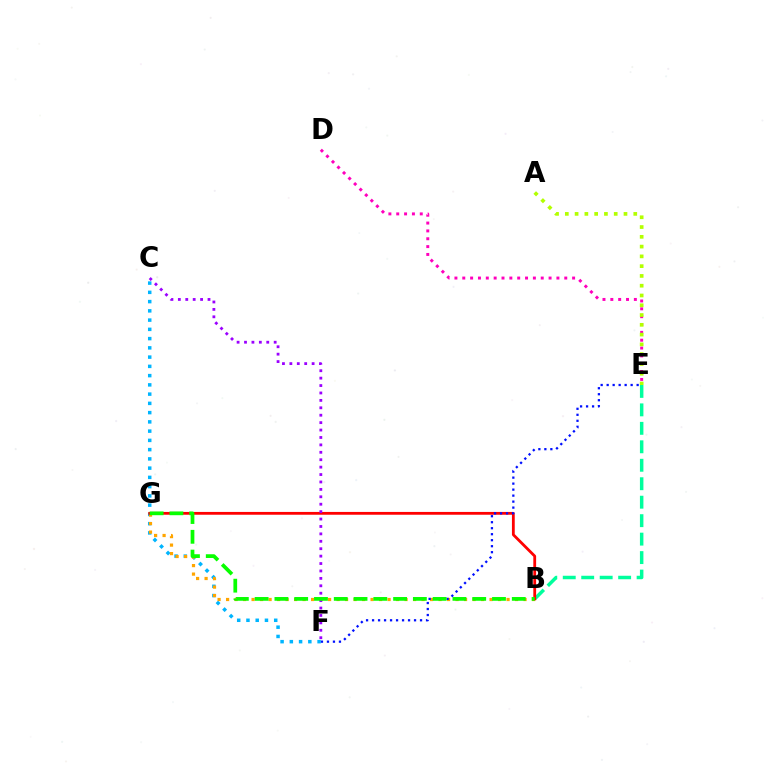{('B', 'E'): [{'color': '#00ff9d', 'line_style': 'dashed', 'thickness': 2.51}], ('C', 'F'): [{'color': '#00b5ff', 'line_style': 'dotted', 'thickness': 2.51}, {'color': '#9b00ff', 'line_style': 'dotted', 'thickness': 2.01}], ('B', 'G'): [{'color': '#ffa500', 'line_style': 'dotted', 'thickness': 2.31}, {'color': '#ff0000', 'line_style': 'solid', 'thickness': 2.02}, {'color': '#08ff00', 'line_style': 'dashed', 'thickness': 2.69}], ('D', 'E'): [{'color': '#ff00bd', 'line_style': 'dotted', 'thickness': 2.13}], ('A', 'E'): [{'color': '#b3ff00', 'line_style': 'dotted', 'thickness': 2.66}], ('E', 'F'): [{'color': '#0010ff', 'line_style': 'dotted', 'thickness': 1.63}]}